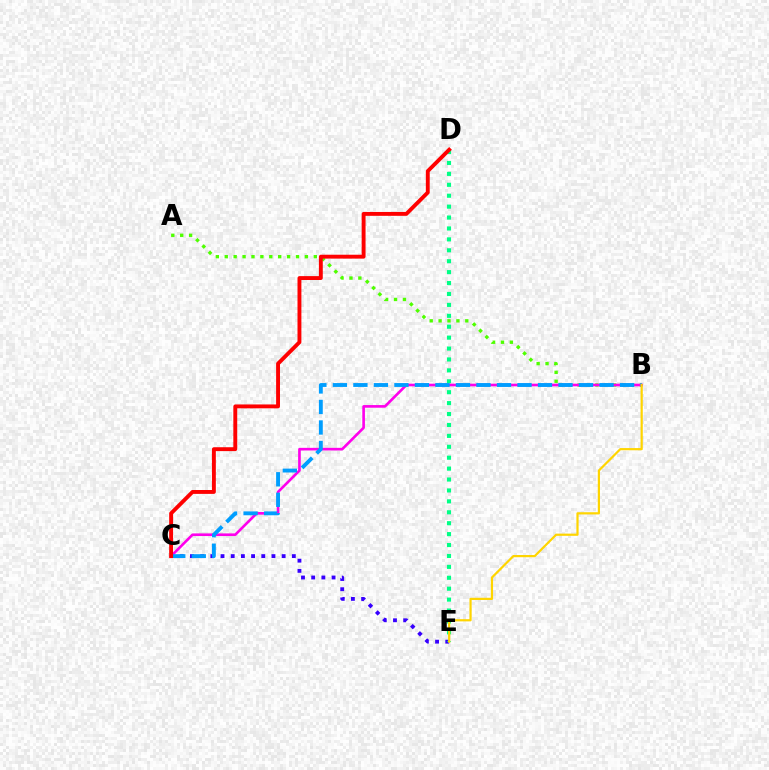{('C', 'E'): [{'color': '#3700ff', 'line_style': 'dotted', 'thickness': 2.77}], ('A', 'B'): [{'color': '#4fff00', 'line_style': 'dotted', 'thickness': 2.42}], ('D', 'E'): [{'color': '#00ff86', 'line_style': 'dotted', 'thickness': 2.97}], ('B', 'C'): [{'color': '#ff00ed', 'line_style': 'solid', 'thickness': 1.9}, {'color': '#009eff', 'line_style': 'dashed', 'thickness': 2.79}], ('C', 'D'): [{'color': '#ff0000', 'line_style': 'solid', 'thickness': 2.8}], ('B', 'E'): [{'color': '#ffd500', 'line_style': 'solid', 'thickness': 1.59}]}